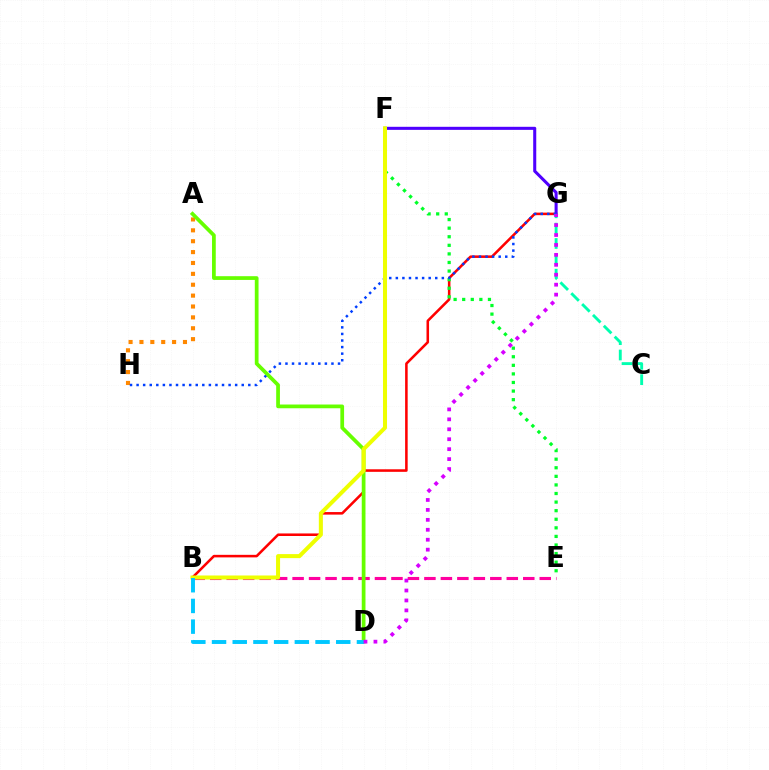{('B', 'E'): [{'color': '#ff00a0', 'line_style': 'dashed', 'thickness': 2.24}], ('B', 'G'): [{'color': '#ff0000', 'line_style': 'solid', 'thickness': 1.84}], ('E', 'F'): [{'color': '#00ff27', 'line_style': 'dotted', 'thickness': 2.33}], ('A', 'H'): [{'color': '#ff8800', 'line_style': 'dotted', 'thickness': 2.96}], ('F', 'G'): [{'color': '#4f00ff', 'line_style': 'solid', 'thickness': 2.2}], ('G', 'H'): [{'color': '#003fff', 'line_style': 'dotted', 'thickness': 1.79}], ('C', 'G'): [{'color': '#00ffaf', 'line_style': 'dashed', 'thickness': 2.08}], ('A', 'D'): [{'color': '#66ff00', 'line_style': 'solid', 'thickness': 2.69}], ('B', 'F'): [{'color': '#eeff00', 'line_style': 'solid', 'thickness': 2.9}], ('B', 'D'): [{'color': '#00c7ff', 'line_style': 'dashed', 'thickness': 2.81}], ('D', 'G'): [{'color': '#d600ff', 'line_style': 'dotted', 'thickness': 2.7}]}